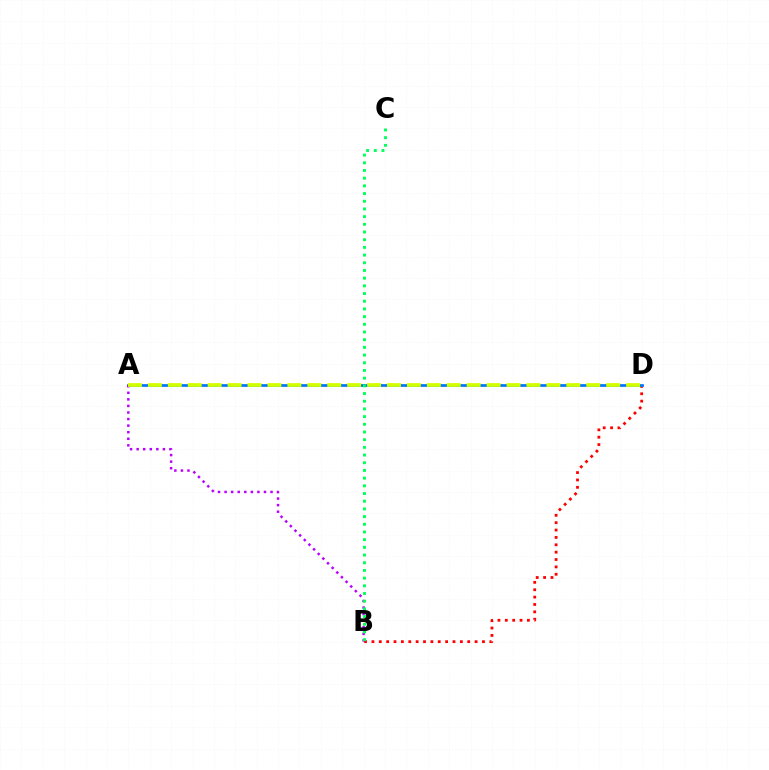{('B', 'D'): [{'color': '#ff0000', 'line_style': 'dotted', 'thickness': 2.0}], ('A', 'D'): [{'color': '#0074ff', 'line_style': 'solid', 'thickness': 1.96}, {'color': '#d1ff00', 'line_style': 'dashed', 'thickness': 2.71}], ('A', 'B'): [{'color': '#b900ff', 'line_style': 'dotted', 'thickness': 1.78}], ('B', 'C'): [{'color': '#00ff5c', 'line_style': 'dotted', 'thickness': 2.09}]}